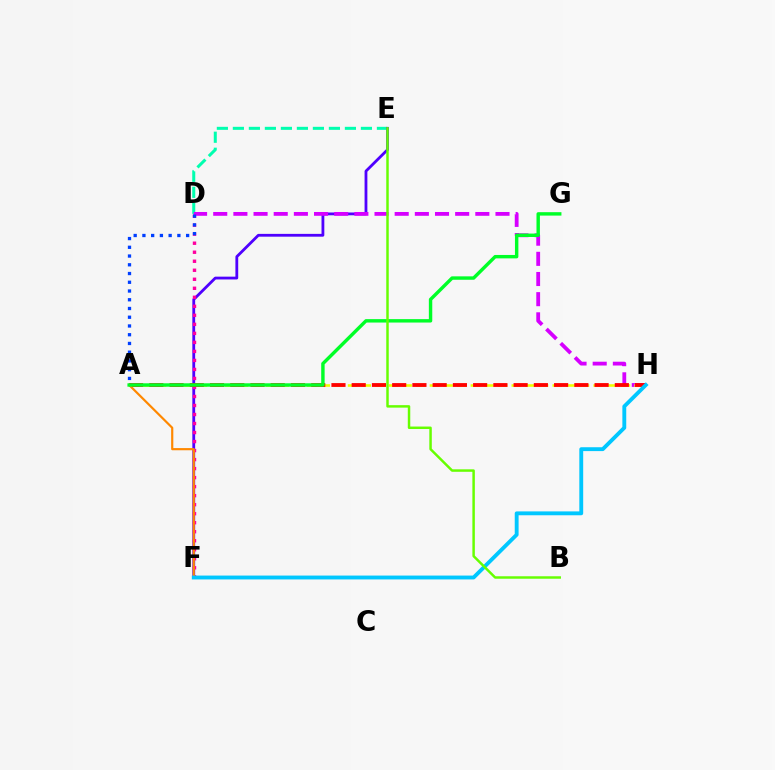{('D', 'E'): [{'color': '#00ffaf', 'line_style': 'dashed', 'thickness': 2.17}], ('E', 'F'): [{'color': '#4f00ff', 'line_style': 'solid', 'thickness': 2.02}], ('D', 'F'): [{'color': '#ff00a0', 'line_style': 'dotted', 'thickness': 2.45}], ('D', 'H'): [{'color': '#d600ff', 'line_style': 'dashed', 'thickness': 2.74}], ('A', 'H'): [{'color': '#eeff00', 'line_style': 'dashed', 'thickness': 1.85}, {'color': '#ff0000', 'line_style': 'dashed', 'thickness': 2.75}], ('A', 'F'): [{'color': '#ff8800', 'line_style': 'solid', 'thickness': 1.57}], ('F', 'H'): [{'color': '#00c7ff', 'line_style': 'solid', 'thickness': 2.78}], ('A', 'G'): [{'color': '#00ff27', 'line_style': 'solid', 'thickness': 2.46}], ('B', 'E'): [{'color': '#66ff00', 'line_style': 'solid', 'thickness': 1.78}], ('A', 'D'): [{'color': '#003fff', 'line_style': 'dotted', 'thickness': 2.38}]}